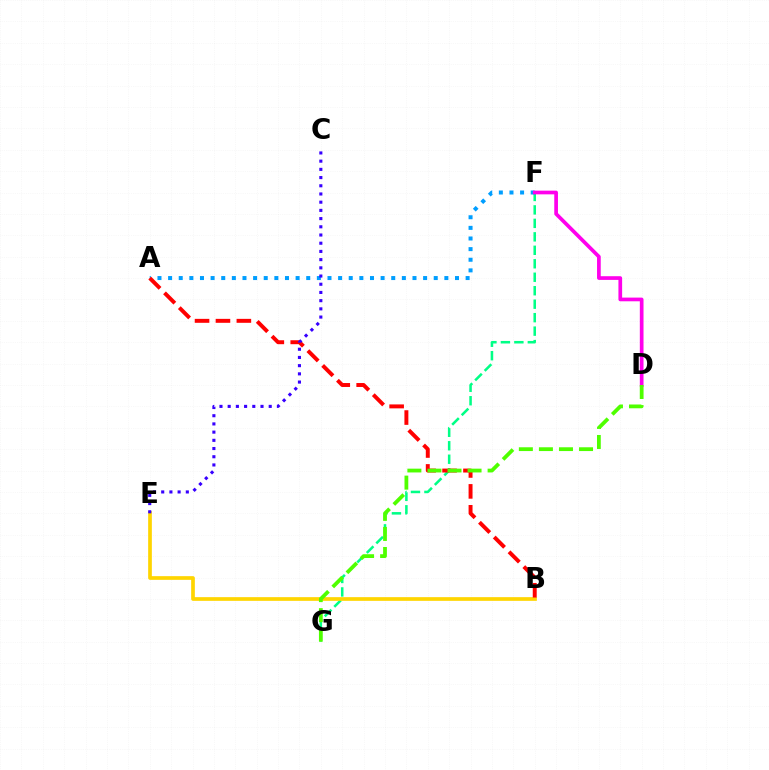{('F', 'G'): [{'color': '#00ff86', 'line_style': 'dashed', 'thickness': 1.83}], ('B', 'E'): [{'color': '#ffd500', 'line_style': 'solid', 'thickness': 2.66}], ('A', 'F'): [{'color': '#009eff', 'line_style': 'dotted', 'thickness': 2.89}], ('D', 'F'): [{'color': '#ff00ed', 'line_style': 'solid', 'thickness': 2.66}], ('A', 'B'): [{'color': '#ff0000', 'line_style': 'dashed', 'thickness': 2.84}], ('D', 'G'): [{'color': '#4fff00', 'line_style': 'dashed', 'thickness': 2.72}], ('C', 'E'): [{'color': '#3700ff', 'line_style': 'dotted', 'thickness': 2.23}]}